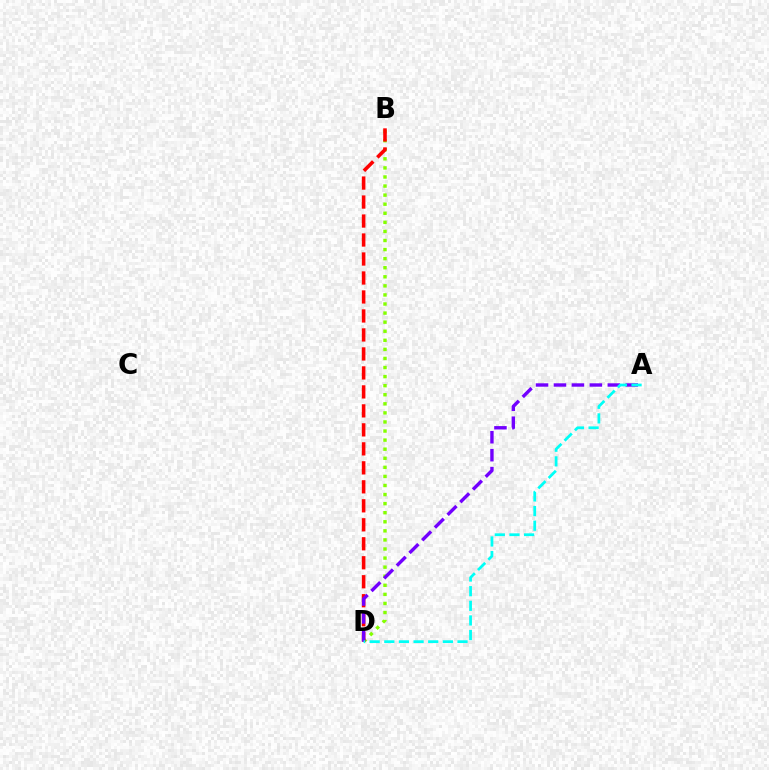{('B', 'D'): [{'color': '#84ff00', 'line_style': 'dotted', 'thickness': 2.47}, {'color': '#ff0000', 'line_style': 'dashed', 'thickness': 2.58}], ('A', 'D'): [{'color': '#7200ff', 'line_style': 'dashed', 'thickness': 2.44}, {'color': '#00fff6', 'line_style': 'dashed', 'thickness': 1.99}]}